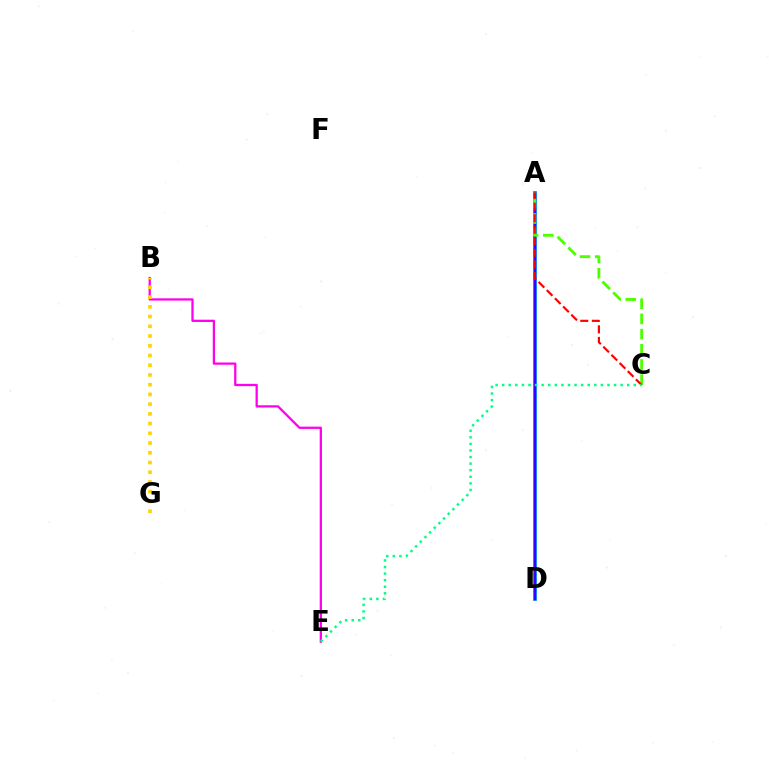{('A', 'D'): [{'color': '#009eff', 'line_style': 'solid', 'thickness': 2.72}, {'color': '#3700ff', 'line_style': 'solid', 'thickness': 1.76}], ('B', 'E'): [{'color': '#ff00ed', 'line_style': 'solid', 'thickness': 1.63}], ('A', 'C'): [{'color': '#4fff00', 'line_style': 'dashed', 'thickness': 2.06}, {'color': '#ff0000', 'line_style': 'dashed', 'thickness': 1.57}], ('B', 'G'): [{'color': '#ffd500', 'line_style': 'dotted', 'thickness': 2.64}], ('C', 'E'): [{'color': '#00ff86', 'line_style': 'dotted', 'thickness': 1.79}]}